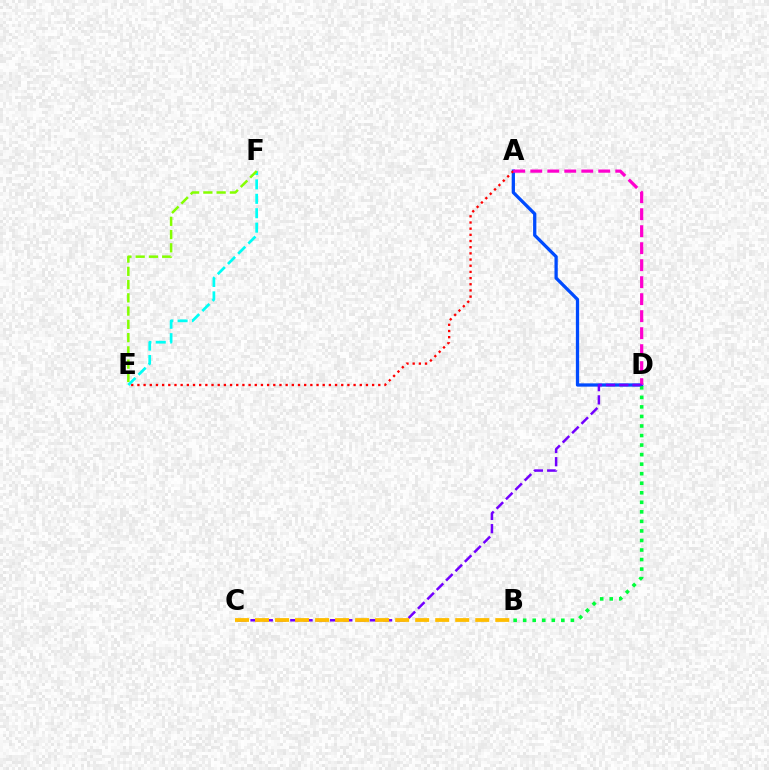{('A', 'D'): [{'color': '#004bff', 'line_style': 'solid', 'thickness': 2.36}, {'color': '#ff00cf', 'line_style': 'dashed', 'thickness': 2.31}], ('A', 'E'): [{'color': '#ff0000', 'line_style': 'dotted', 'thickness': 1.68}], ('E', 'F'): [{'color': '#00fff6', 'line_style': 'dashed', 'thickness': 1.96}, {'color': '#84ff00', 'line_style': 'dashed', 'thickness': 1.8}], ('B', 'D'): [{'color': '#00ff39', 'line_style': 'dotted', 'thickness': 2.59}], ('C', 'D'): [{'color': '#7200ff', 'line_style': 'dashed', 'thickness': 1.8}], ('B', 'C'): [{'color': '#ffbd00', 'line_style': 'dashed', 'thickness': 2.72}]}